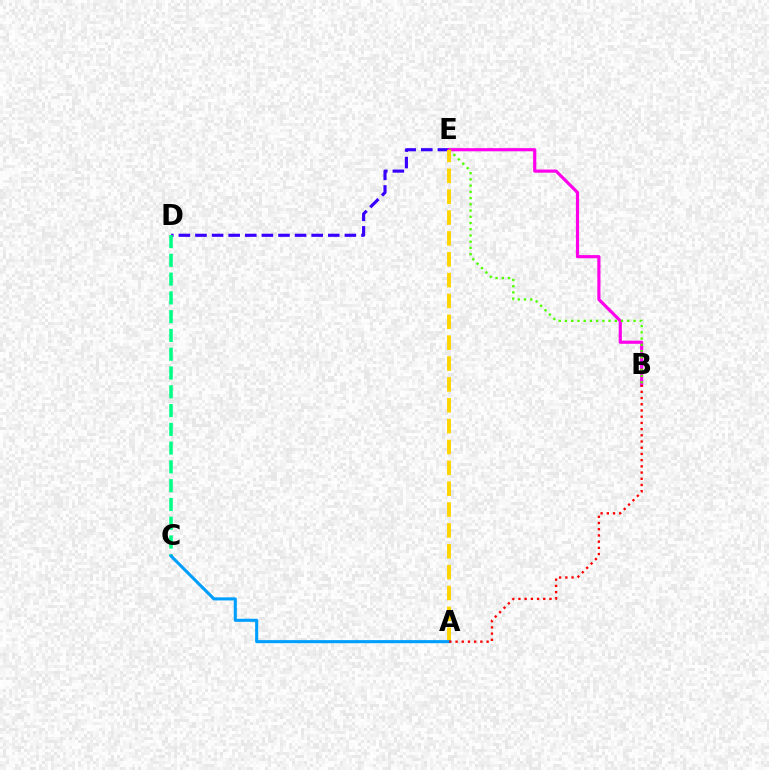{('D', 'E'): [{'color': '#3700ff', 'line_style': 'dashed', 'thickness': 2.26}], ('C', 'D'): [{'color': '#00ff86', 'line_style': 'dashed', 'thickness': 2.55}], ('B', 'E'): [{'color': '#ff00ed', 'line_style': 'solid', 'thickness': 2.28}, {'color': '#4fff00', 'line_style': 'dotted', 'thickness': 1.69}], ('A', 'E'): [{'color': '#ffd500', 'line_style': 'dashed', 'thickness': 2.83}], ('A', 'C'): [{'color': '#009eff', 'line_style': 'solid', 'thickness': 2.21}], ('A', 'B'): [{'color': '#ff0000', 'line_style': 'dotted', 'thickness': 1.69}]}